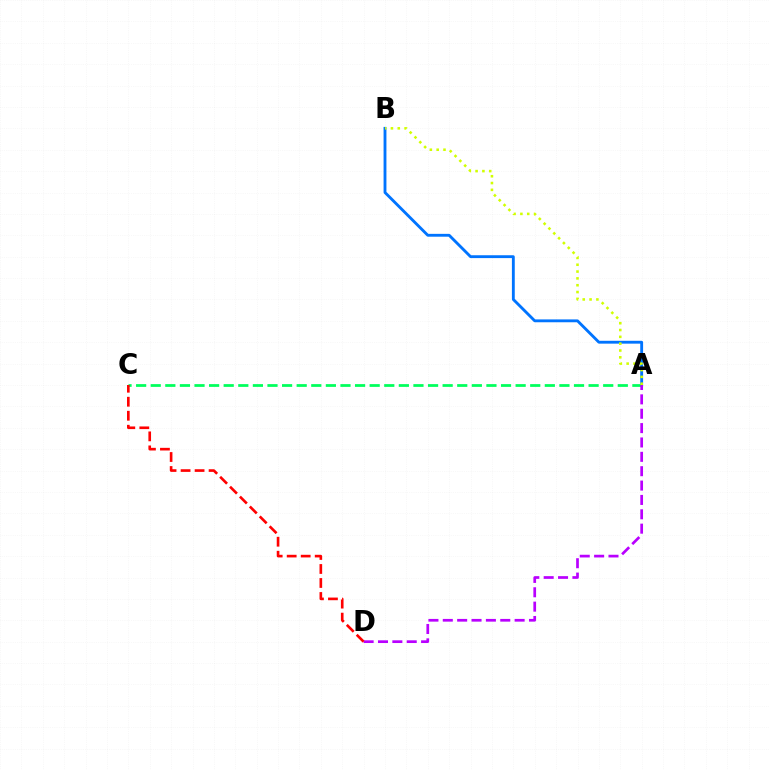{('A', 'B'): [{'color': '#0074ff', 'line_style': 'solid', 'thickness': 2.05}, {'color': '#d1ff00', 'line_style': 'dotted', 'thickness': 1.85}], ('A', 'C'): [{'color': '#00ff5c', 'line_style': 'dashed', 'thickness': 1.98}], ('A', 'D'): [{'color': '#b900ff', 'line_style': 'dashed', 'thickness': 1.95}], ('C', 'D'): [{'color': '#ff0000', 'line_style': 'dashed', 'thickness': 1.9}]}